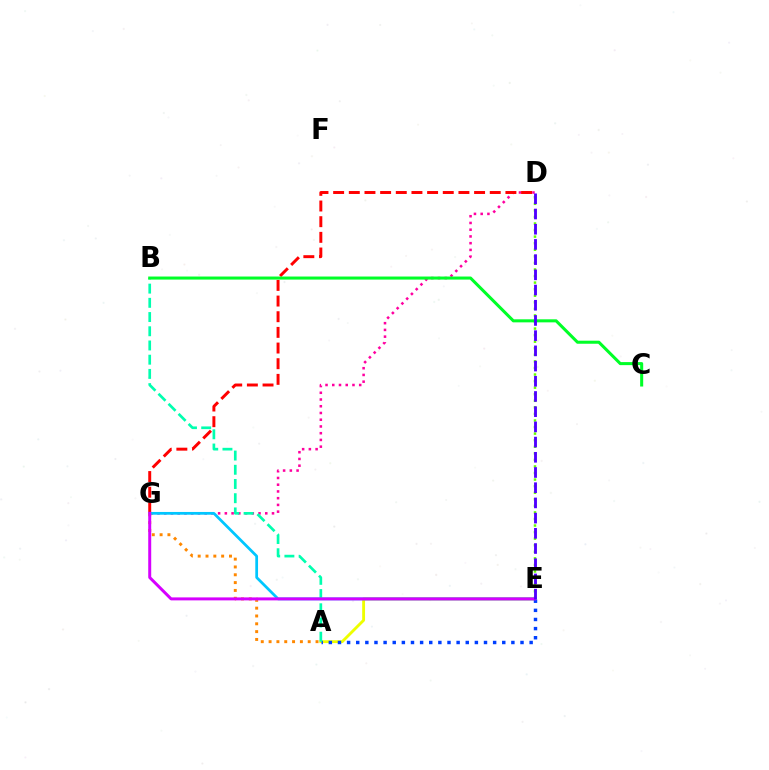{('D', 'E'): [{'color': '#66ff00', 'line_style': 'dotted', 'thickness': 1.78}, {'color': '#4f00ff', 'line_style': 'dashed', 'thickness': 2.07}], ('D', 'G'): [{'color': '#ff00a0', 'line_style': 'dotted', 'thickness': 1.83}, {'color': '#ff0000', 'line_style': 'dashed', 'thickness': 2.13}], ('A', 'E'): [{'color': '#eeff00', 'line_style': 'solid', 'thickness': 2.06}, {'color': '#003fff', 'line_style': 'dotted', 'thickness': 2.48}], ('E', 'G'): [{'color': '#00c7ff', 'line_style': 'solid', 'thickness': 1.98}, {'color': '#d600ff', 'line_style': 'solid', 'thickness': 2.15}], ('A', 'B'): [{'color': '#00ffaf', 'line_style': 'dashed', 'thickness': 1.93}], ('B', 'C'): [{'color': '#00ff27', 'line_style': 'solid', 'thickness': 2.19}], ('A', 'G'): [{'color': '#ff8800', 'line_style': 'dotted', 'thickness': 2.13}]}